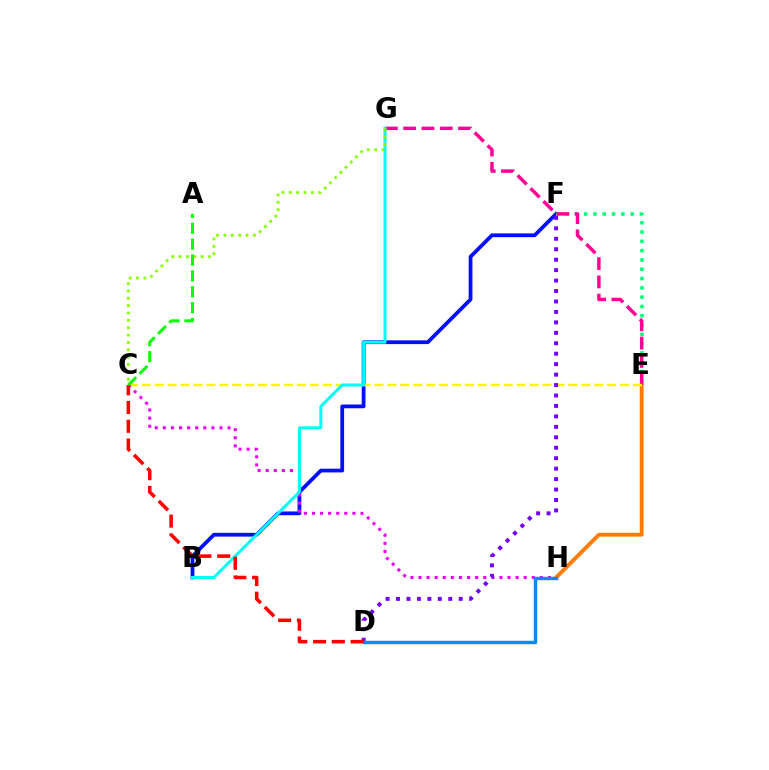{('B', 'F'): [{'color': '#0010ff', 'line_style': 'solid', 'thickness': 2.71}], ('E', 'H'): [{'color': '#ff7c00', 'line_style': 'solid', 'thickness': 2.77}], ('E', 'F'): [{'color': '#00ff74', 'line_style': 'dotted', 'thickness': 2.53}], ('E', 'G'): [{'color': '#ff0094', 'line_style': 'dashed', 'thickness': 2.48}], ('C', 'E'): [{'color': '#fcf500', 'line_style': 'dashed', 'thickness': 1.76}], ('C', 'H'): [{'color': '#ee00ff', 'line_style': 'dotted', 'thickness': 2.2}], ('B', 'G'): [{'color': '#00fff6', 'line_style': 'solid', 'thickness': 2.16}], ('C', 'G'): [{'color': '#84ff00', 'line_style': 'dotted', 'thickness': 2.0}], ('D', 'F'): [{'color': '#7200ff', 'line_style': 'dotted', 'thickness': 2.84}], ('D', 'H'): [{'color': '#008cff', 'line_style': 'solid', 'thickness': 2.46}], ('C', 'D'): [{'color': '#ff0000', 'line_style': 'dashed', 'thickness': 2.55}], ('A', 'C'): [{'color': '#08ff00', 'line_style': 'dashed', 'thickness': 2.15}]}